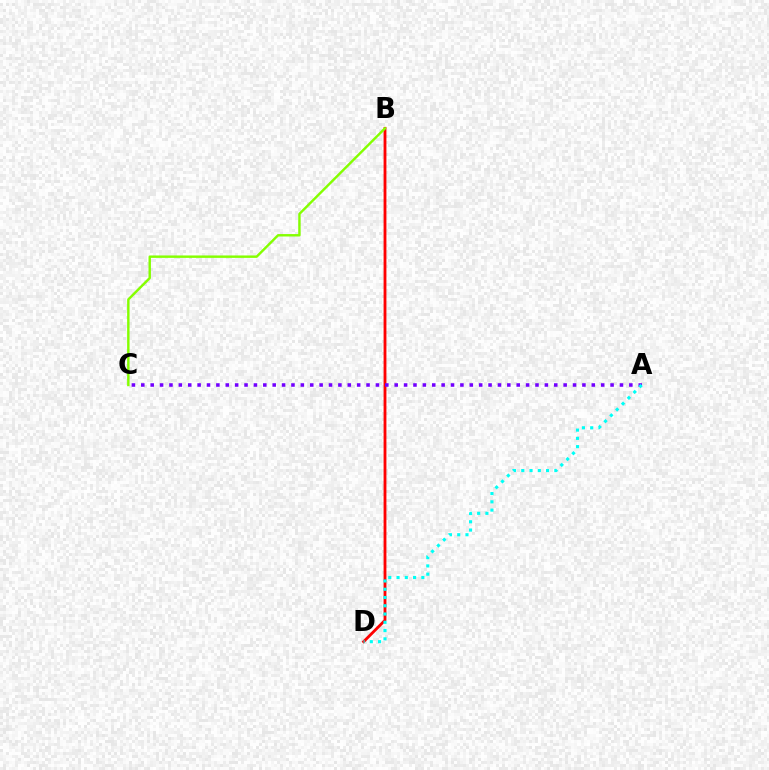{('B', 'D'): [{'color': '#ff0000', 'line_style': 'solid', 'thickness': 2.04}], ('B', 'C'): [{'color': '#84ff00', 'line_style': 'solid', 'thickness': 1.75}], ('A', 'C'): [{'color': '#7200ff', 'line_style': 'dotted', 'thickness': 2.55}], ('A', 'D'): [{'color': '#00fff6', 'line_style': 'dotted', 'thickness': 2.25}]}